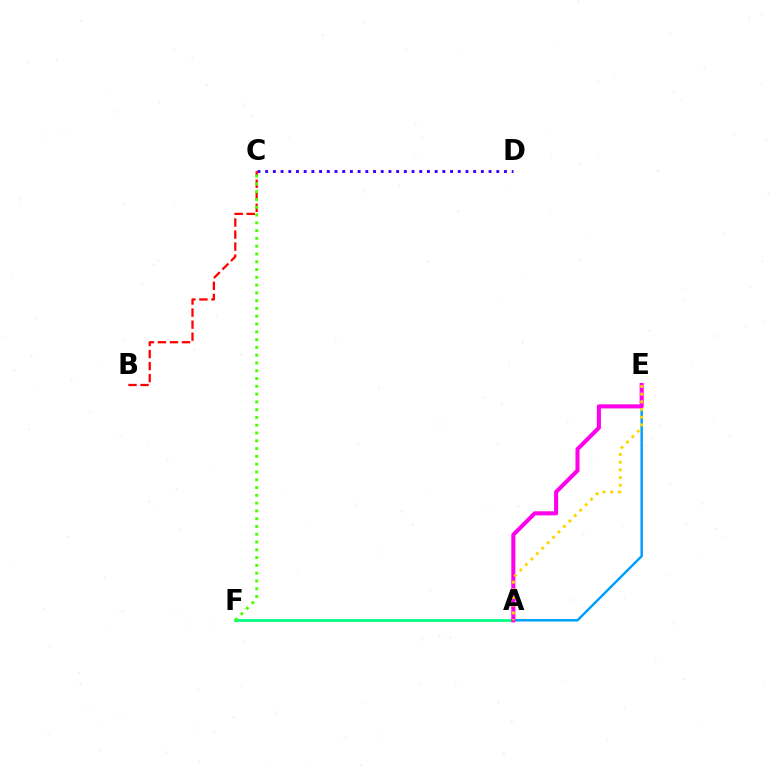{('A', 'E'): [{'color': '#009eff', 'line_style': 'solid', 'thickness': 1.78}, {'color': '#ff00ed', 'line_style': 'solid', 'thickness': 2.92}, {'color': '#ffd500', 'line_style': 'dotted', 'thickness': 2.09}], ('A', 'F'): [{'color': '#00ff86', 'line_style': 'solid', 'thickness': 2.02}], ('C', 'D'): [{'color': '#3700ff', 'line_style': 'dotted', 'thickness': 2.09}], ('B', 'C'): [{'color': '#ff0000', 'line_style': 'dashed', 'thickness': 1.63}], ('C', 'F'): [{'color': '#4fff00', 'line_style': 'dotted', 'thickness': 2.12}]}